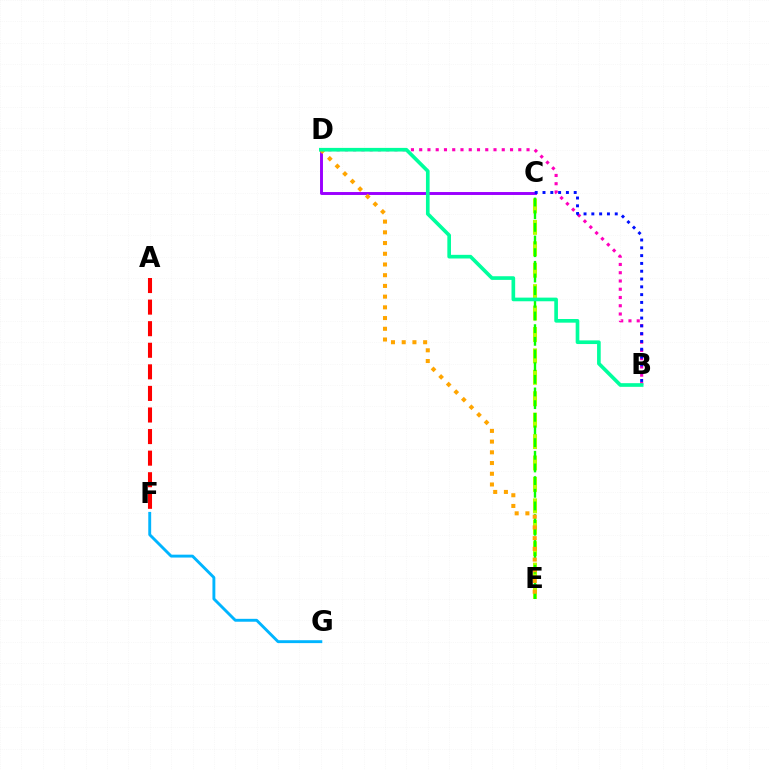{('F', 'G'): [{'color': '#00b5ff', 'line_style': 'solid', 'thickness': 2.08}], ('A', 'F'): [{'color': '#ff0000', 'line_style': 'dashed', 'thickness': 2.93}], ('B', 'D'): [{'color': '#ff00bd', 'line_style': 'dotted', 'thickness': 2.24}, {'color': '#00ff9d', 'line_style': 'solid', 'thickness': 2.63}], ('C', 'E'): [{'color': '#b3ff00', 'line_style': 'dashed', 'thickness': 2.91}, {'color': '#08ff00', 'line_style': 'dashed', 'thickness': 1.72}], ('C', 'D'): [{'color': '#9b00ff', 'line_style': 'solid', 'thickness': 2.11}], ('D', 'E'): [{'color': '#ffa500', 'line_style': 'dotted', 'thickness': 2.91}], ('B', 'C'): [{'color': '#0010ff', 'line_style': 'dotted', 'thickness': 2.12}]}